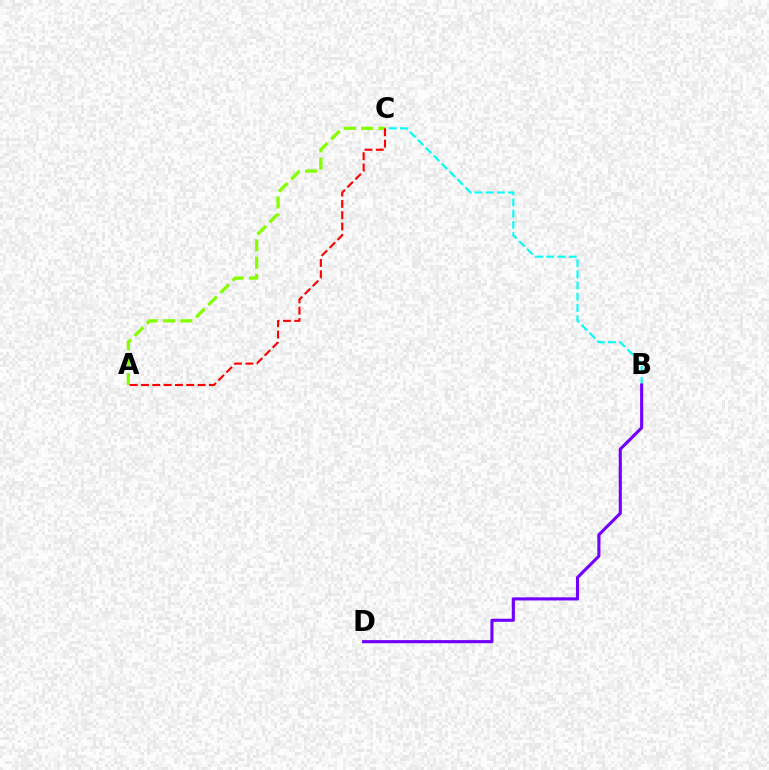{('B', 'C'): [{'color': '#00fff6', 'line_style': 'dashed', 'thickness': 1.52}], ('A', 'C'): [{'color': '#84ff00', 'line_style': 'dashed', 'thickness': 2.34}, {'color': '#ff0000', 'line_style': 'dashed', 'thickness': 1.54}], ('B', 'D'): [{'color': '#7200ff', 'line_style': 'solid', 'thickness': 2.24}]}